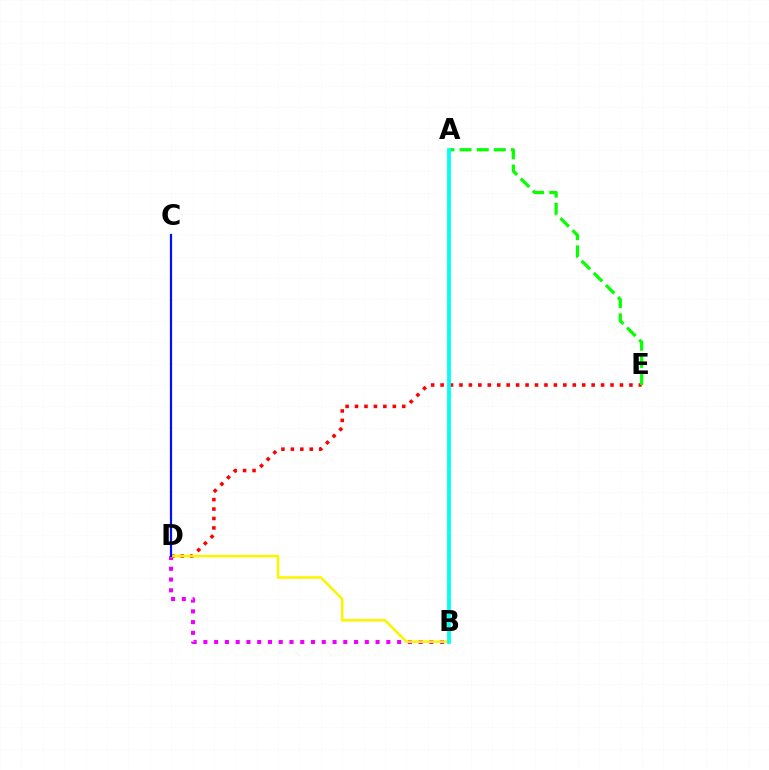{('B', 'D'): [{'color': '#ee00ff', 'line_style': 'dotted', 'thickness': 2.92}, {'color': '#fcf500', 'line_style': 'solid', 'thickness': 1.86}], ('D', 'E'): [{'color': '#ff0000', 'line_style': 'dotted', 'thickness': 2.57}], ('A', 'E'): [{'color': '#08ff00', 'line_style': 'dashed', 'thickness': 2.33}], ('C', 'D'): [{'color': '#0010ff', 'line_style': 'solid', 'thickness': 1.6}], ('A', 'B'): [{'color': '#00fff6', 'line_style': 'solid', 'thickness': 2.72}]}